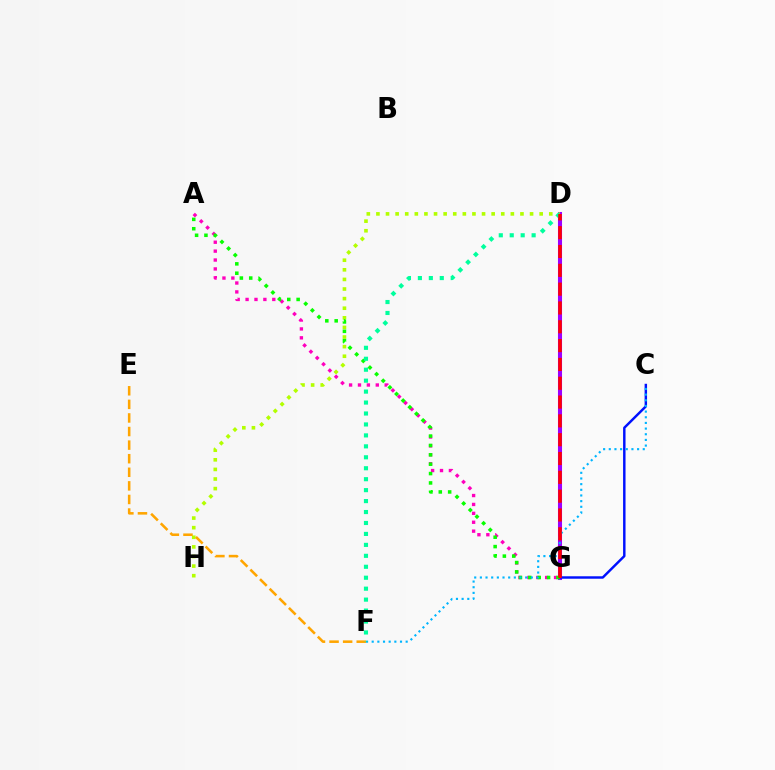{('D', 'G'): [{'color': '#9b00ff', 'line_style': 'solid', 'thickness': 2.92}, {'color': '#ff0000', 'line_style': 'dashed', 'thickness': 2.56}], ('D', 'H'): [{'color': '#b3ff00', 'line_style': 'dotted', 'thickness': 2.61}], ('C', 'G'): [{'color': '#0010ff', 'line_style': 'solid', 'thickness': 1.76}], ('A', 'G'): [{'color': '#ff00bd', 'line_style': 'dotted', 'thickness': 2.42}, {'color': '#08ff00', 'line_style': 'dotted', 'thickness': 2.55}], ('E', 'F'): [{'color': '#ffa500', 'line_style': 'dashed', 'thickness': 1.85}], ('C', 'F'): [{'color': '#00b5ff', 'line_style': 'dotted', 'thickness': 1.54}], ('D', 'F'): [{'color': '#00ff9d', 'line_style': 'dotted', 'thickness': 2.97}]}